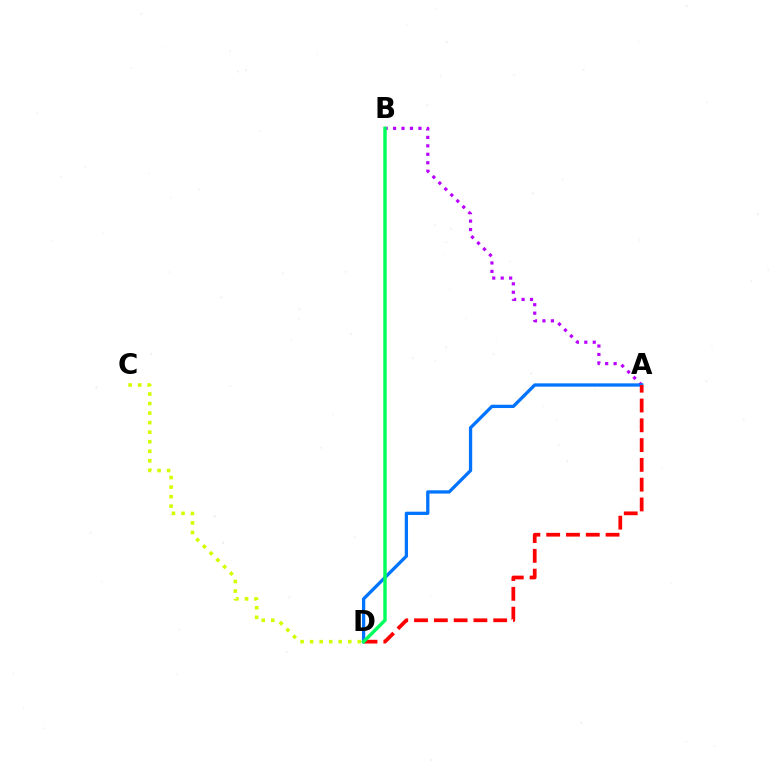{('A', 'B'): [{'color': '#b900ff', 'line_style': 'dotted', 'thickness': 2.3}], ('A', 'D'): [{'color': '#0074ff', 'line_style': 'solid', 'thickness': 2.36}, {'color': '#ff0000', 'line_style': 'dashed', 'thickness': 2.69}], ('B', 'D'): [{'color': '#00ff5c', 'line_style': 'solid', 'thickness': 2.47}], ('C', 'D'): [{'color': '#d1ff00', 'line_style': 'dotted', 'thickness': 2.59}]}